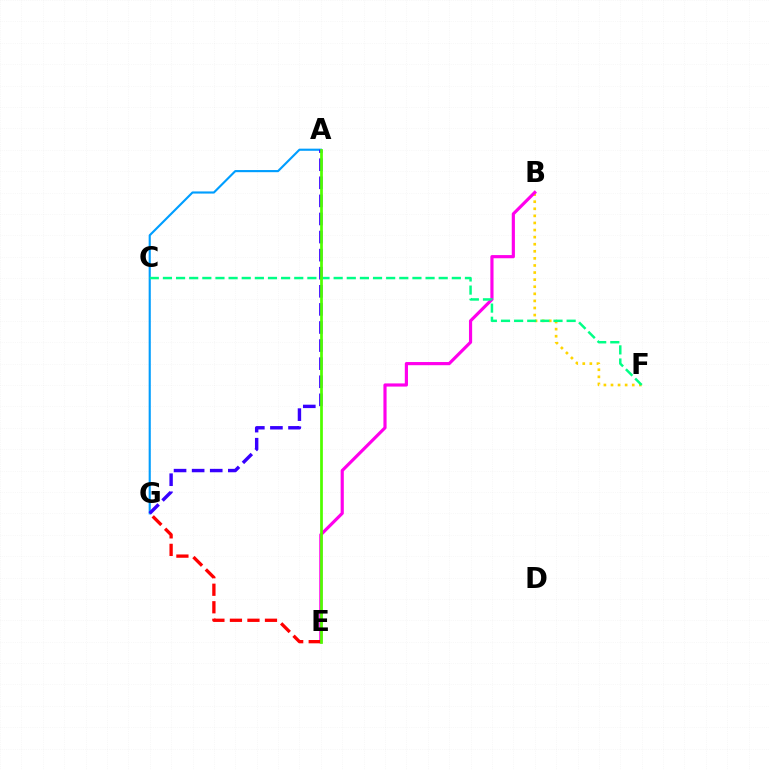{('A', 'G'): [{'color': '#009eff', 'line_style': 'solid', 'thickness': 1.54}, {'color': '#3700ff', 'line_style': 'dashed', 'thickness': 2.46}], ('B', 'F'): [{'color': '#ffd500', 'line_style': 'dotted', 'thickness': 1.93}], ('B', 'E'): [{'color': '#ff00ed', 'line_style': 'solid', 'thickness': 2.28}], ('C', 'F'): [{'color': '#00ff86', 'line_style': 'dashed', 'thickness': 1.78}], ('E', 'G'): [{'color': '#ff0000', 'line_style': 'dashed', 'thickness': 2.38}], ('A', 'E'): [{'color': '#4fff00', 'line_style': 'solid', 'thickness': 1.97}]}